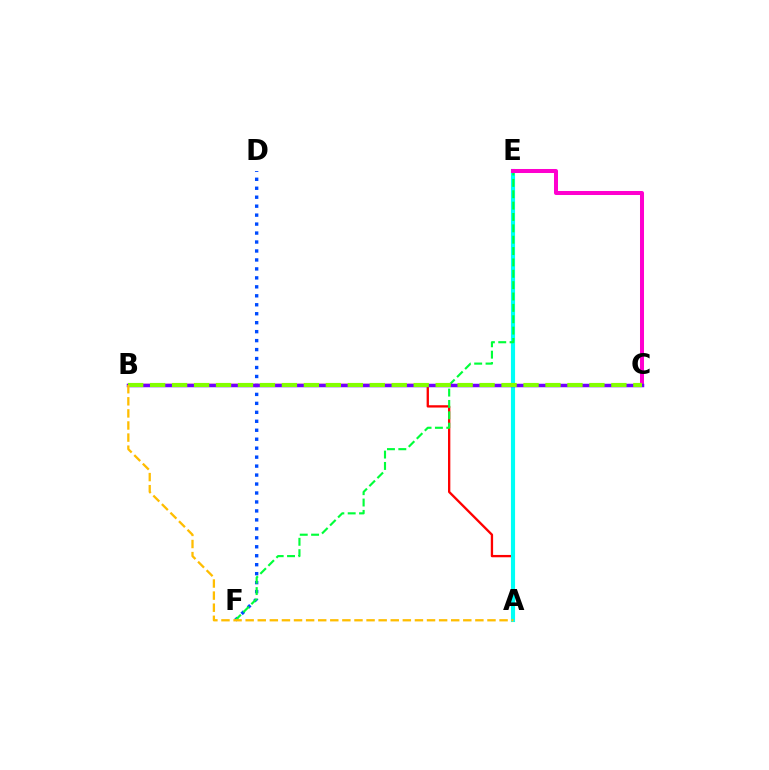{('D', 'F'): [{'color': '#004bff', 'line_style': 'dotted', 'thickness': 2.44}], ('A', 'B'): [{'color': '#ff0000', 'line_style': 'solid', 'thickness': 1.67}, {'color': '#ffbd00', 'line_style': 'dashed', 'thickness': 1.64}], ('A', 'E'): [{'color': '#00fff6', 'line_style': 'solid', 'thickness': 2.97}], ('E', 'F'): [{'color': '#00ff39', 'line_style': 'dashed', 'thickness': 1.54}], ('C', 'E'): [{'color': '#ff00cf', 'line_style': 'solid', 'thickness': 2.89}], ('B', 'C'): [{'color': '#7200ff', 'line_style': 'solid', 'thickness': 2.52}, {'color': '#84ff00', 'line_style': 'dashed', 'thickness': 2.98}]}